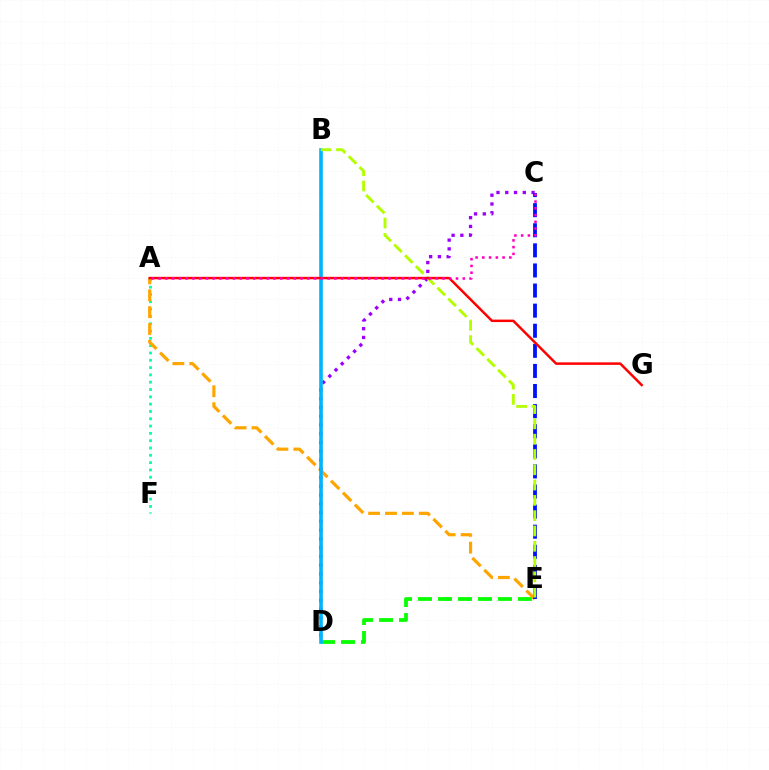{('A', 'F'): [{'color': '#00ff9d', 'line_style': 'dotted', 'thickness': 1.99}], ('A', 'E'): [{'color': '#ffa500', 'line_style': 'dashed', 'thickness': 2.29}], ('C', 'D'): [{'color': '#9b00ff', 'line_style': 'dotted', 'thickness': 2.38}], ('D', 'E'): [{'color': '#08ff00', 'line_style': 'dashed', 'thickness': 2.72}], ('B', 'D'): [{'color': '#00b5ff', 'line_style': 'solid', 'thickness': 2.6}], ('C', 'E'): [{'color': '#0010ff', 'line_style': 'dashed', 'thickness': 2.73}], ('B', 'E'): [{'color': '#b3ff00', 'line_style': 'dashed', 'thickness': 2.08}], ('A', 'G'): [{'color': '#ff0000', 'line_style': 'solid', 'thickness': 1.79}], ('A', 'C'): [{'color': '#ff00bd', 'line_style': 'dotted', 'thickness': 1.84}]}